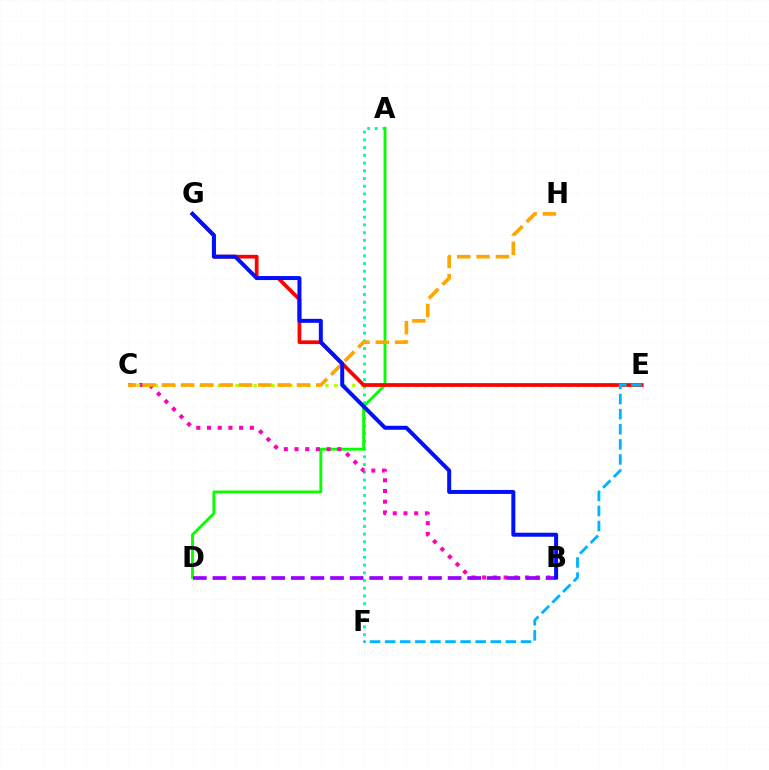{('A', 'F'): [{'color': '#00ff9d', 'line_style': 'dotted', 'thickness': 2.1}], ('A', 'D'): [{'color': '#08ff00', 'line_style': 'solid', 'thickness': 2.07}], ('B', 'C'): [{'color': '#ff00bd', 'line_style': 'dotted', 'thickness': 2.91}], ('C', 'E'): [{'color': '#b3ff00', 'line_style': 'dotted', 'thickness': 2.44}], ('E', 'G'): [{'color': '#ff0000', 'line_style': 'solid', 'thickness': 2.68}], ('C', 'H'): [{'color': '#ffa500', 'line_style': 'dashed', 'thickness': 2.62}], ('B', 'D'): [{'color': '#9b00ff', 'line_style': 'dashed', 'thickness': 2.66}], ('E', 'F'): [{'color': '#00b5ff', 'line_style': 'dashed', 'thickness': 2.05}], ('B', 'G'): [{'color': '#0010ff', 'line_style': 'solid', 'thickness': 2.87}]}